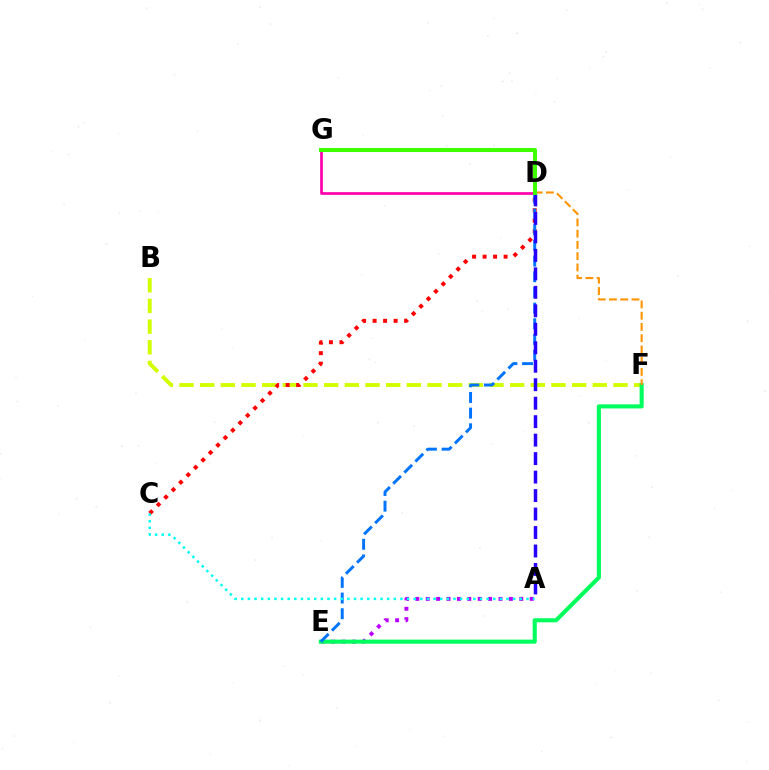{('B', 'F'): [{'color': '#d1ff00', 'line_style': 'dashed', 'thickness': 2.81}], ('C', 'D'): [{'color': '#ff0000', 'line_style': 'dotted', 'thickness': 2.85}], ('A', 'E'): [{'color': '#b900ff', 'line_style': 'dotted', 'thickness': 2.82}], ('D', 'G'): [{'color': '#ff00ac', 'line_style': 'solid', 'thickness': 1.93}, {'color': '#3dff00', 'line_style': 'solid', 'thickness': 2.92}], ('E', 'F'): [{'color': '#00ff5c', 'line_style': 'solid', 'thickness': 2.96}], ('D', 'E'): [{'color': '#0074ff', 'line_style': 'dashed', 'thickness': 2.13}], ('D', 'F'): [{'color': '#ff9400', 'line_style': 'dashed', 'thickness': 1.53}], ('A', 'D'): [{'color': '#2500ff', 'line_style': 'dashed', 'thickness': 2.51}], ('A', 'C'): [{'color': '#00fff6', 'line_style': 'dotted', 'thickness': 1.8}]}